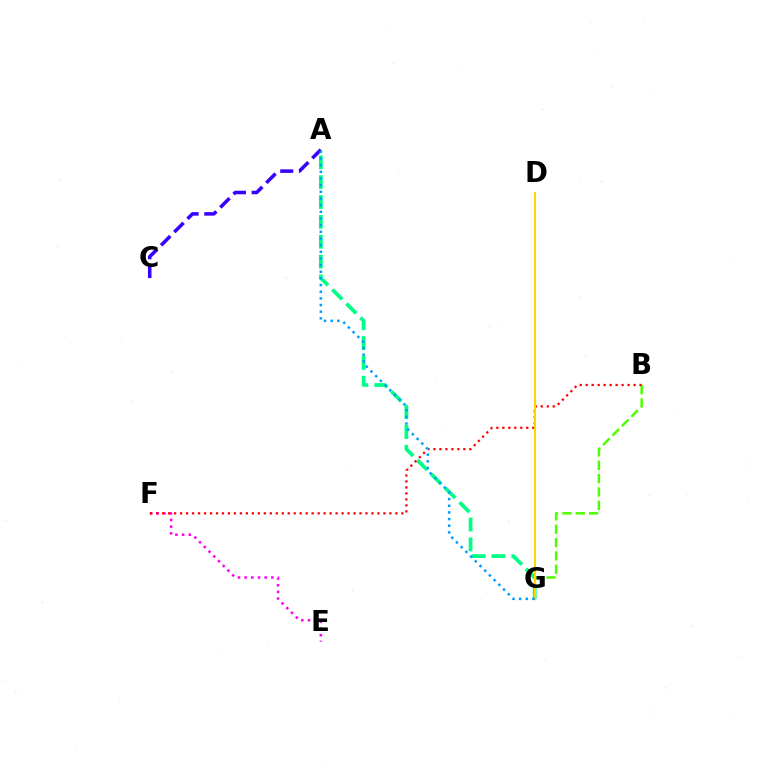{('A', 'G'): [{'color': '#00ff86', 'line_style': 'dashed', 'thickness': 2.7}, {'color': '#009eff', 'line_style': 'dotted', 'thickness': 1.81}], ('A', 'C'): [{'color': '#3700ff', 'line_style': 'dashed', 'thickness': 2.54}], ('E', 'F'): [{'color': '#ff00ed', 'line_style': 'dotted', 'thickness': 1.82}], ('B', 'G'): [{'color': '#4fff00', 'line_style': 'dashed', 'thickness': 1.81}], ('B', 'F'): [{'color': '#ff0000', 'line_style': 'dotted', 'thickness': 1.62}], ('D', 'G'): [{'color': '#ffd500', 'line_style': 'solid', 'thickness': 1.51}]}